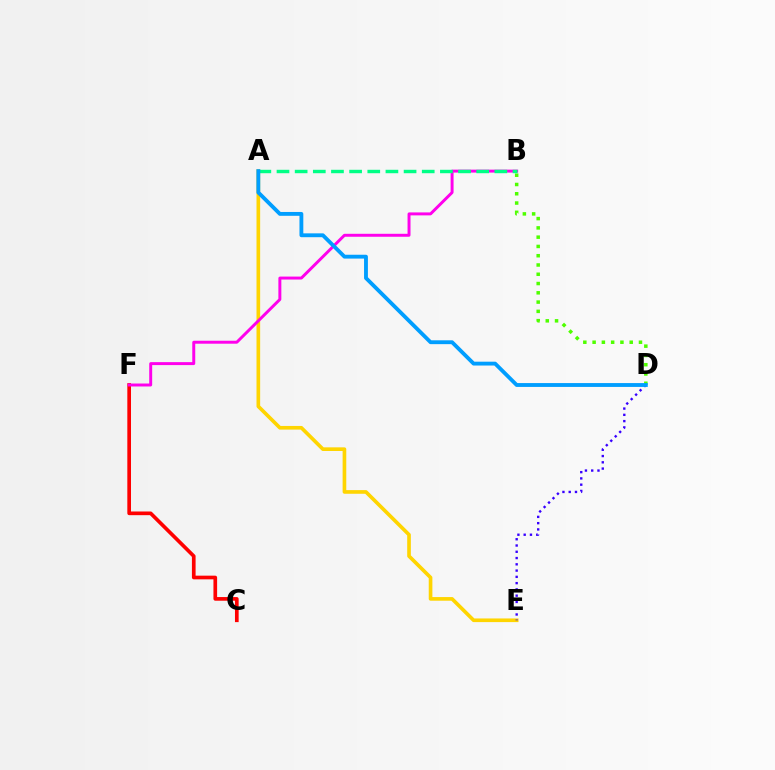{('C', 'F'): [{'color': '#ff0000', 'line_style': 'solid', 'thickness': 2.65}], ('B', 'D'): [{'color': '#4fff00', 'line_style': 'dotted', 'thickness': 2.52}], ('A', 'E'): [{'color': '#ffd500', 'line_style': 'solid', 'thickness': 2.63}], ('B', 'F'): [{'color': '#ff00ed', 'line_style': 'solid', 'thickness': 2.13}], ('A', 'B'): [{'color': '#00ff86', 'line_style': 'dashed', 'thickness': 2.47}], ('D', 'E'): [{'color': '#3700ff', 'line_style': 'dotted', 'thickness': 1.7}], ('A', 'D'): [{'color': '#009eff', 'line_style': 'solid', 'thickness': 2.77}]}